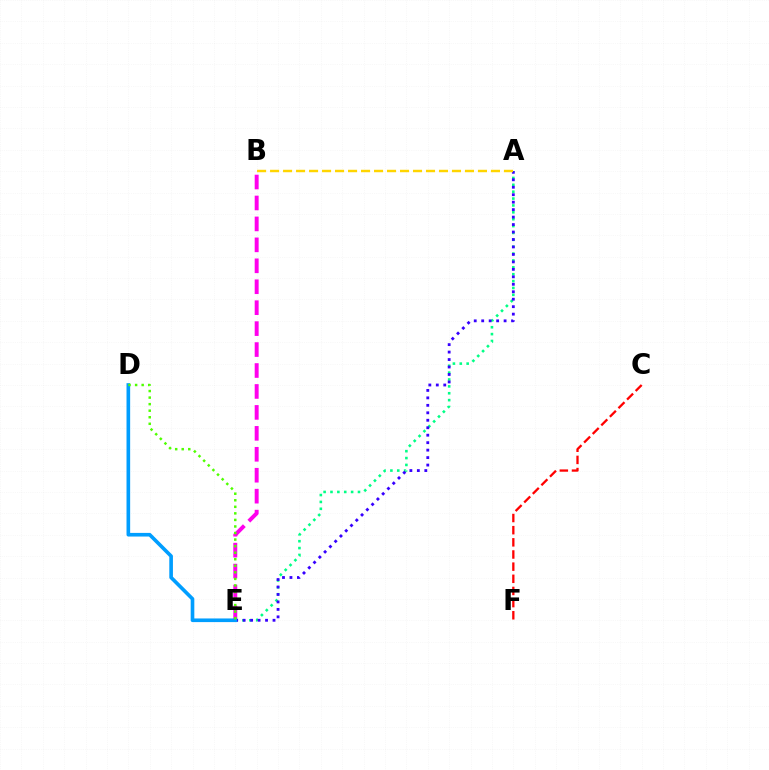{('A', 'E'): [{'color': '#00ff86', 'line_style': 'dotted', 'thickness': 1.87}, {'color': '#3700ff', 'line_style': 'dotted', 'thickness': 2.03}], ('C', 'F'): [{'color': '#ff0000', 'line_style': 'dashed', 'thickness': 1.65}], ('B', 'E'): [{'color': '#ff00ed', 'line_style': 'dashed', 'thickness': 2.85}], ('A', 'B'): [{'color': '#ffd500', 'line_style': 'dashed', 'thickness': 1.77}], ('D', 'E'): [{'color': '#009eff', 'line_style': 'solid', 'thickness': 2.62}, {'color': '#4fff00', 'line_style': 'dotted', 'thickness': 1.78}]}